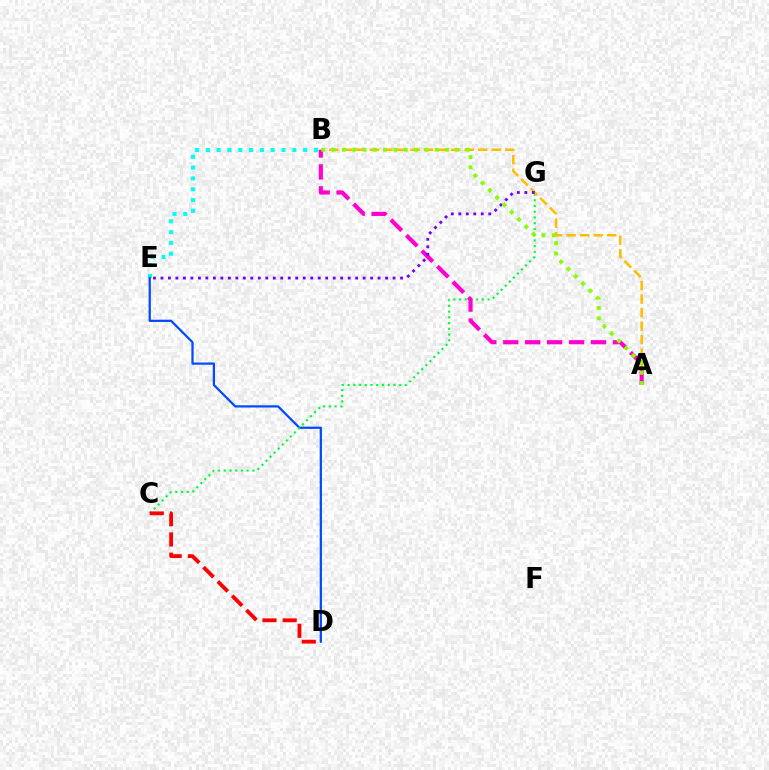{('B', 'E'): [{'color': '#00fff6', 'line_style': 'dotted', 'thickness': 2.94}], ('D', 'E'): [{'color': '#004bff', 'line_style': 'solid', 'thickness': 1.62}], ('C', 'G'): [{'color': '#00ff39', 'line_style': 'dotted', 'thickness': 1.56}], ('A', 'B'): [{'color': '#ffbd00', 'line_style': 'dashed', 'thickness': 1.84}, {'color': '#ff00cf', 'line_style': 'dashed', 'thickness': 2.98}, {'color': '#84ff00', 'line_style': 'dotted', 'thickness': 2.8}], ('C', 'D'): [{'color': '#ff0000', 'line_style': 'dashed', 'thickness': 2.75}], ('E', 'G'): [{'color': '#7200ff', 'line_style': 'dotted', 'thickness': 2.03}]}